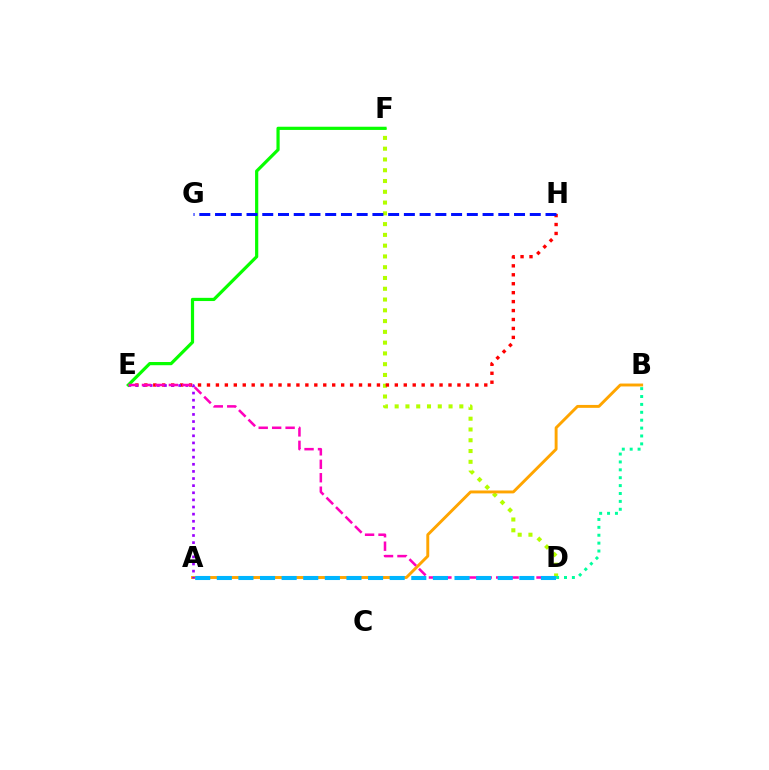{('D', 'F'): [{'color': '#b3ff00', 'line_style': 'dotted', 'thickness': 2.93}], ('B', 'D'): [{'color': '#00ff9d', 'line_style': 'dotted', 'thickness': 2.14}], ('A', 'B'): [{'color': '#ffa500', 'line_style': 'solid', 'thickness': 2.1}], ('E', 'H'): [{'color': '#ff0000', 'line_style': 'dotted', 'thickness': 2.43}], ('A', 'E'): [{'color': '#9b00ff', 'line_style': 'dotted', 'thickness': 1.94}], ('E', 'F'): [{'color': '#08ff00', 'line_style': 'solid', 'thickness': 2.3}], ('D', 'E'): [{'color': '#ff00bd', 'line_style': 'dashed', 'thickness': 1.83}], ('A', 'D'): [{'color': '#00b5ff', 'line_style': 'dashed', 'thickness': 2.94}], ('G', 'H'): [{'color': '#0010ff', 'line_style': 'dashed', 'thickness': 2.14}]}